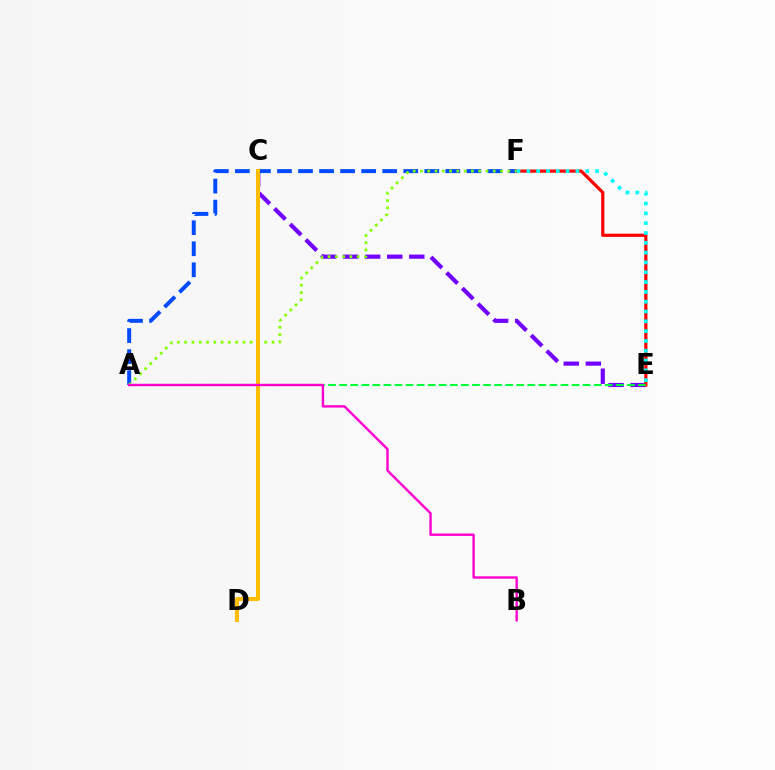{('C', 'E'): [{'color': '#7200ff', 'line_style': 'dashed', 'thickness': 3.0}], ('A', 'F'): [{'color': '#004bff', 'line_style': 'dashed', 'thickness': 2.86}, {'color': '#84ff00', 'line_style': 'dotted', 'thickness': 1.98}], ('E', 'F'): [{'color': '#ff0000', 'line_style': 'solid', 'thickness': 2.3}, {'color': '#00fff6', 'line_style': 'dotted', 'thickness': 2.67}], ('A', 'E'): [{'color': '#00ff39', 'line_style': 'dashed', 'thickness': 1.5}], ('C', 'D'): [{'color': '#ffbd00', 'line_style': 'solid', 'thickness': 2.9}], ('A', 'B'): [{'color': '#ff00cf', 'line_style': 'solid', 'thickness': 1.73}]}